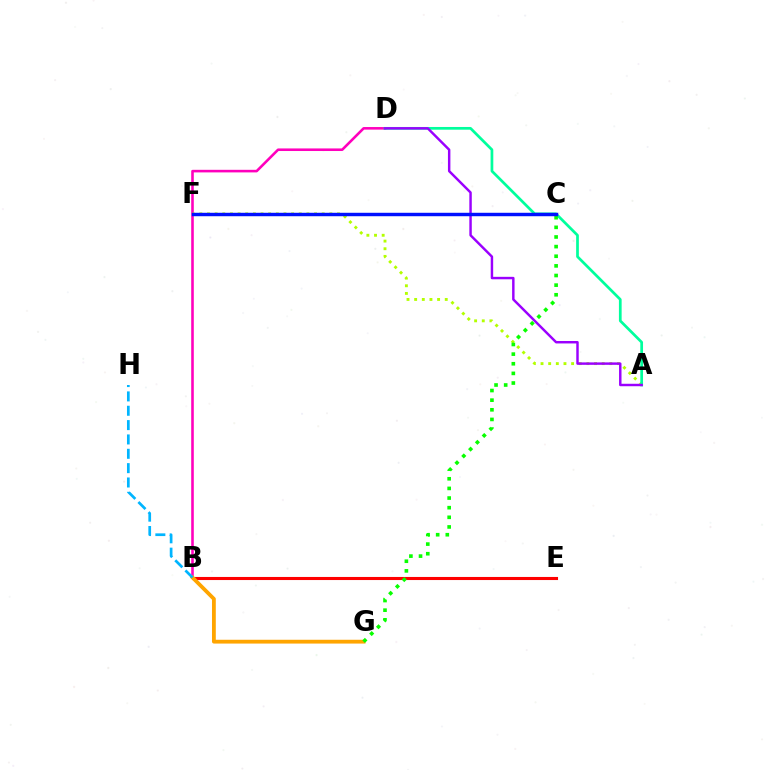{('B', 'D'): [{'color': '#ff00bd', 'line_style': 'solid', 'thickness': 1.86}], ('A', 'F'): [{'color': '#b3ff00', 'line_style': 'dotted', 'thickness': 2.08}], ('B', 'E'): [{'color': '#ff0000', 'line_style': 'solid', 'thickness': 2.22}], ('B', 'G'): [{'color': '#ffa500', 'line_style': 'solid', 'thickness': 2.74}], ('A', 'D'): [{'color': '#00ff9d', 'line_style': 'solid', 'thickness': 1.96}, {'color': '#9b00ff', 'line_style': 'solid', 'thickness': 1.76}], ('B', 'H'): [{'color': '#00b5ff', 'line_style': 'dashed', 'thickness': 1.95}], ('C', 'G'): [{'color': '#08ff00', 'line_style': 'dotted', 'thickness': 2.62}], ('C', 'F'): [{'color': '#0010ff', 'line_style': 'solid', 'thickness': 2.47}]}